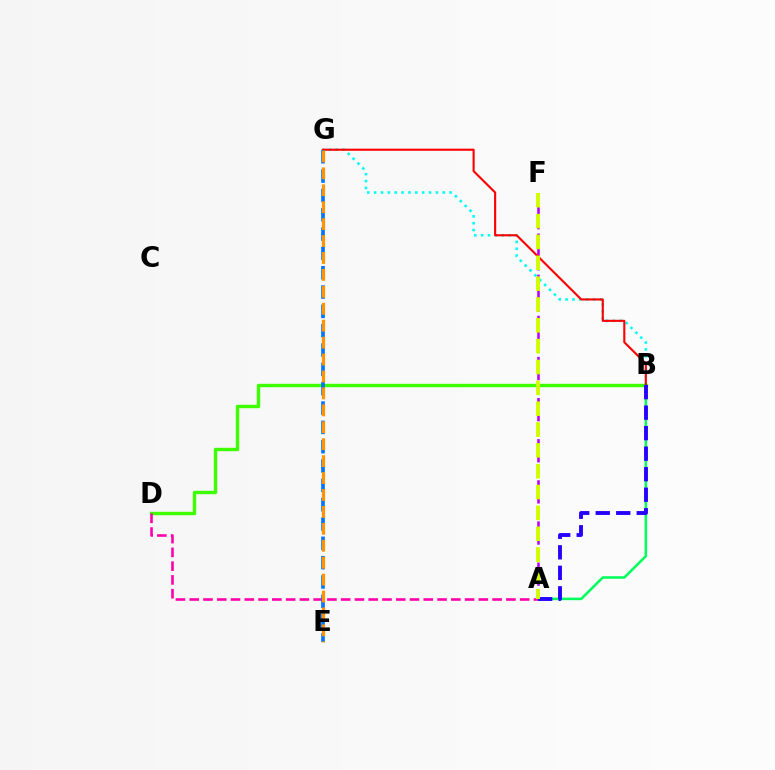{('B', 'D'): [{'color': '#3dff00', 'line_style': 'solid', 'thickness': 2.45}], ('A', 'B'): [{'color': '#00ff5c', 'line_style': 'solid', 'thickness': 1.85}, {'color': '#2500ff', 'line_style': 'dashed', 'thickness': 2.79}], ('B', 'G'): [{'color': '#00fff6', 'line_style': 'dotted', 'thickness': 1.86}, {'color': '#ff0000', 'line_style': 'solid', 'thickness': 1.52}], ('A', 'F'): [{'color': '#b900ff', 'line_style': 'dashed', 'thickness': 1.86}, {'color': '#d1ff00', 'line_style': 'dashed', 'thickness': 2.83}], ('A', 'D'): [{'color': '#ff00ac', 'line_style': 'dashed', 'thickness': 1.87}], ('E', 'G'): [{'color': '#0074ff', 'line_style': 'dashed', 'thickness': 2.63}, {'color': '#ff9400', 'line_style': 'dashed', 'thickness': 2.3}]}